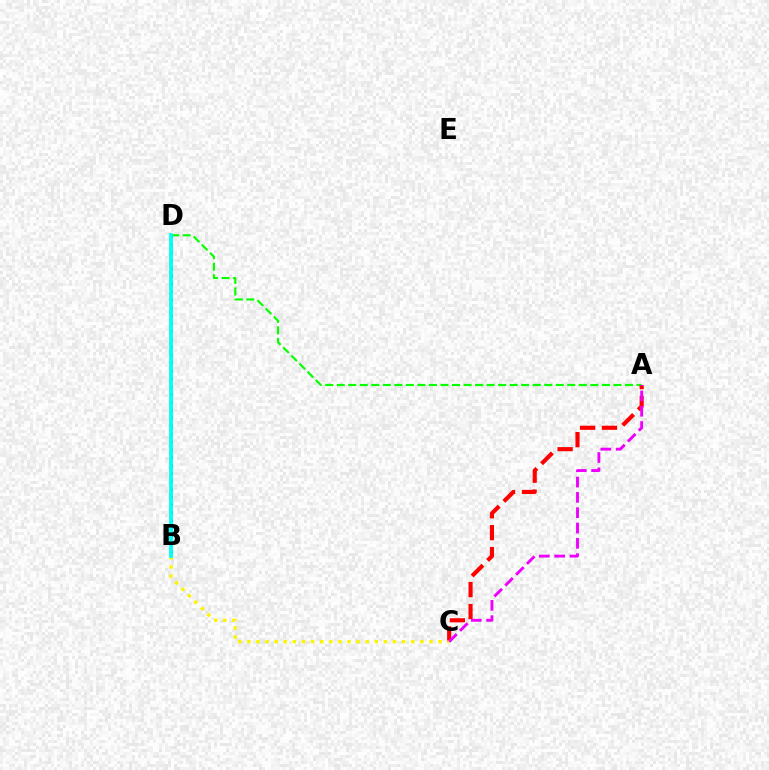{('A', 'D'): [{'color': '#08ff00', 'line_style': 'dashed', 'thickness': 1.57}], ('A', 'C'): [{'color': '#ff0000', 'line_style': 'dashed', 'thickness': 2.98}, {'color': '#ee00ff', 'line_style': 'dashed', 'thickness': 2.08}], ('B', 'C'): [{'color': '#fcf500', 'line_style': 'dotted', 'thickness': 2.47}], ('B', 'D'): [{'color': '#0010ff', 'line_style': 'dotted', 'thickness': 2.14}, {'color': '#00fff6', 'line_style': 'solid', 'thickness': 2.74}]}